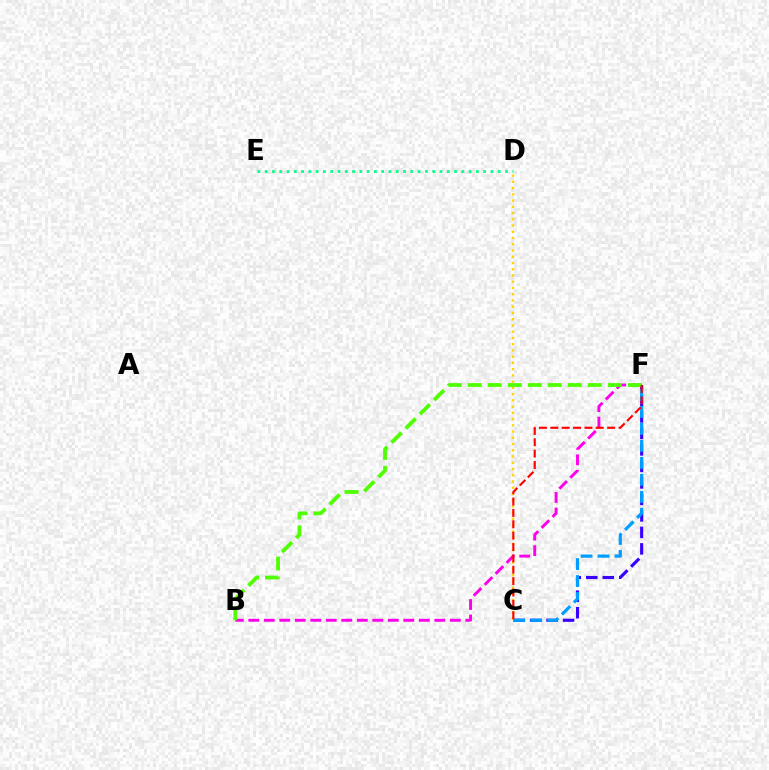{('C', 'F'): [{'color': '#3700ff', 'line_style': 'dashed', 'thickness': 2.24}, {'color': '#009eff', 'line_style': 'dashed', 'thickness': 2.31}, {'color': '#ff0000', 'line_style': 'dashed', 'thickness': 1.54}], ('D', 'E'): [{'color': '#00ff86', 'line_style': 'dotted', 'thickness': 1.98}], ('C', 'D'): [{'color': '#ffd500', 'line_style': 'dotted', 'thickness': 1.7}], ('B', 'F'): [{'color': '#ff00ed', 'line_style': 'dashed', 'thickness': 2.11}, {'color': '#4fff00', 'line_style': 'dashed', 'thickness': 2.72}]}